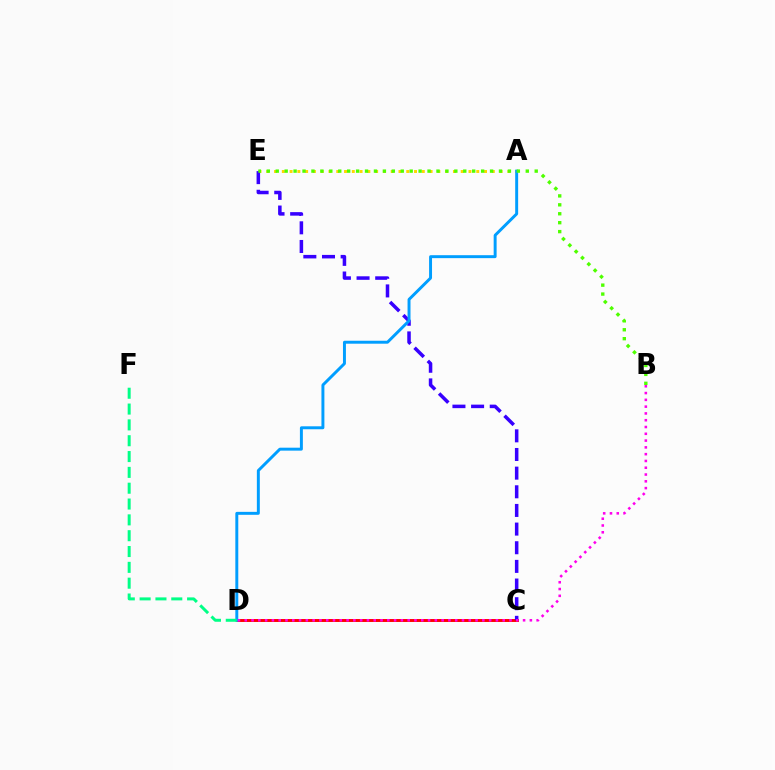{('A', 'E'): [{'color': '#ffd500', 'line_style': 'dotted', 'thickness': 2.11}], ('C', 'D'): [{'color': '#ff0000', 'line_style': 'solid', 'thickness': 2.11}], ('C', 'E'): [{'color': '#3700ff', 'line_style': 'dashed', 'thickness': 2.53}], ('A', 'D'): [{'color': '#009eff', 'line_style': 'solid', 'thickness': 2.12}], ('B', 'E'): [{'color': '#4fff00', 'line_style': 'dotted', 'thickness': 2.43}], ('D', 'F'): [{'color': '#00ff86', 'line_style': 'dashed', 'thickness': 2.15}], ('B', 'D'): [{'color': '#ff00ed', 'line_style': 'dotted', 'thickness': 1.84}]}